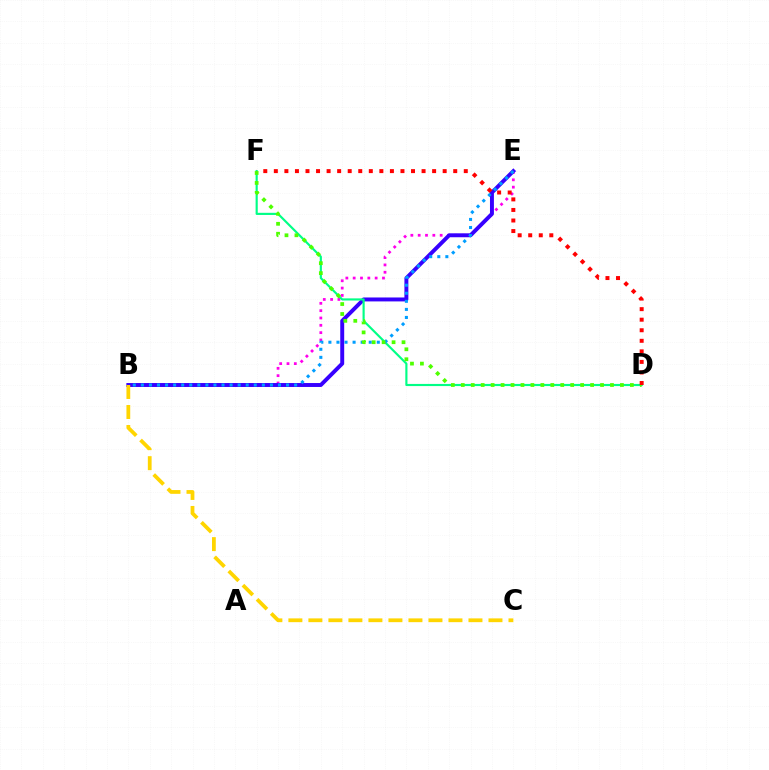{('B', 'E'): [{'color': '#ff00ed', 'line_style': 'dotted', 'thickness': 1.99}, {'color': '#3700ff', 'line_style': 'solid', 'thickness': 2.83}, {'color': '#009eff', 'line_style': 'dotted', 'thickness': 2.19}], ('D', 'F'): [{'color': '#00ff86', 'line_style': 'solid', 'thickness': 1.55}, {'color': '#4fff00', 'line_style': 'dotted', 'thickness': 2.7}, {'color': '#ff0000', 'line_style': 'dotted', 'thickness': 2.87}], ('B', 'C'): [{'color': '#ffd500', 'line_style': 'dashed', 'thickness': 2.72}]}